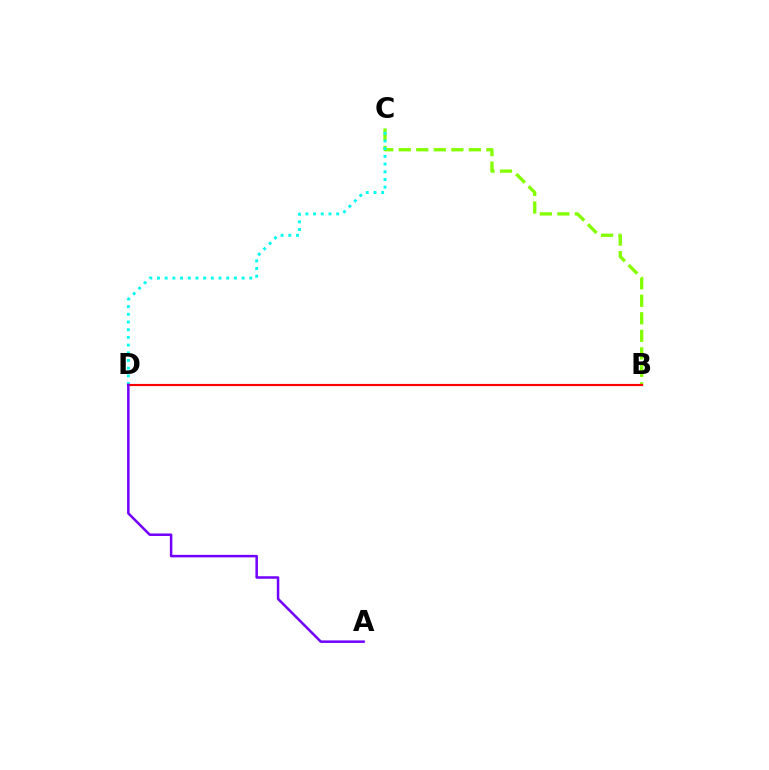{('B', 'C'): [{'color': '#84ff00', 'line_style': 'dashed', 'thickness': 2.38}], ('C', 'D'): [{'color': '#00fff6', 'line_style': 'dotted', 'thickness': 2.09}], ('B', 'D'): [{'color': '#ff0000', 'line_style': 'solid', 'thickness': 1.57}], ('A', 'D'): [{'color': '#7200ff', 'line_style': 'solid', 'thickness': 1.81}]}